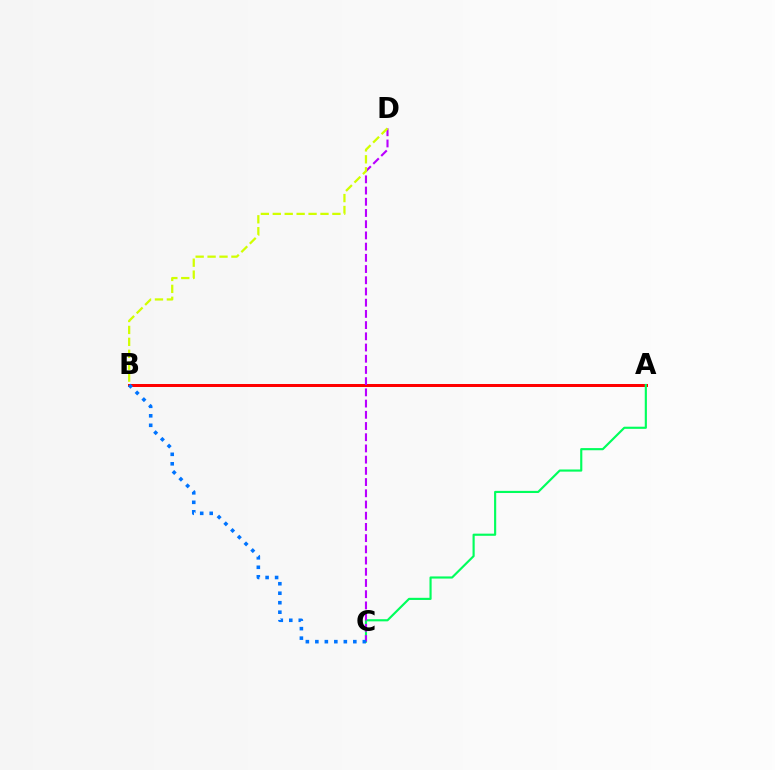{('A', 'B'): [{'color': '#ff0000', 'line_style': 'solid', 'thickness': 2.16}], ('A', 'C'): [{'color': '#00ff5c', 'line_style': 'solid', 'thickness': 1.55}], ('C', 'D'): [{'color': '#b900ff', 'line_style': 'dashed', 'thickness': 1.52}], ('B', 'D'): [{'color': '#d1ff00', 'line_style': 'dashed', 'thickness': 1.62}], ('B', 'C'): [{'color': '#0074ff', 'line_style': 'dotted', 'thickness': 2.58}]}